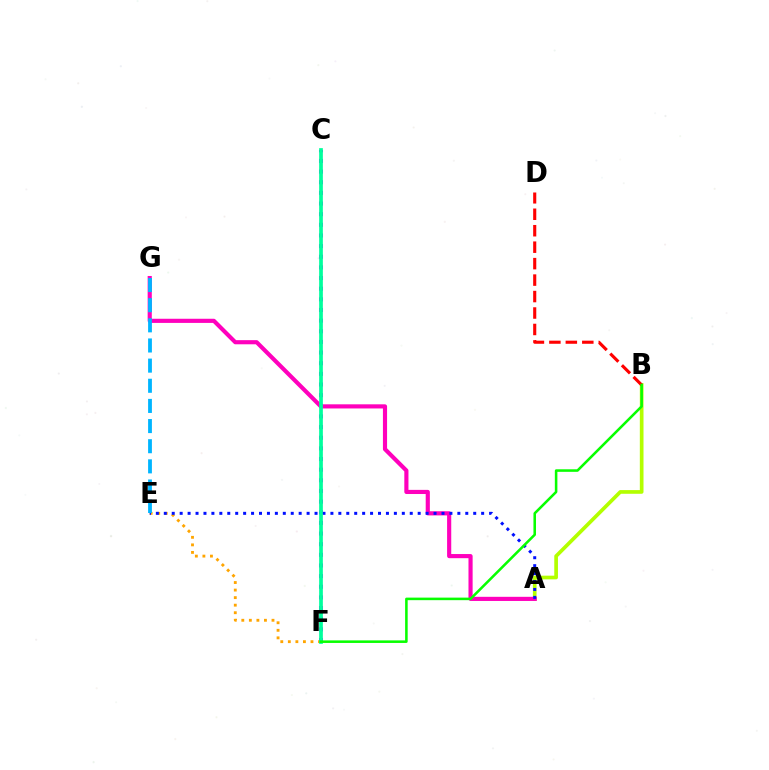{('A', 'B'): [{'color': '#b3ff00', 'line_style': 'solid', 'thickness': 2.65}], ('C', 'F'): [{'color': '#9b00ff', 'line_style': 'dotted', 'thickness': 2.89}, {'color': '#00ff9d', 'line_style': 'solid', 'thickness': 2.67}], ('A', 'G'): [{'color': '#ff00bd', 'line_style': 'solid', 'thickness': 2.98}], ('E', 'F'): [{'color': '#ffa500', 'line_style': 'dotted', 'thickness': 2.05}], ('B', 'D'): [{'color': '#ff0000', 'line_style': 'dashed', 'thickness': 2.24}], ('A', 'E'): [{'color': '#0010ff', 'line_style': 'dotted', 'thickness': 2.16}], ('E', 'G'): [{'color': '#00b5ff', 'line_style': 'dashed', 'thickness': 2.74}], ('B', 'F'): [{'color': '#08ff00', 'line_style': 'solid', 'thickness': 1.84}]}